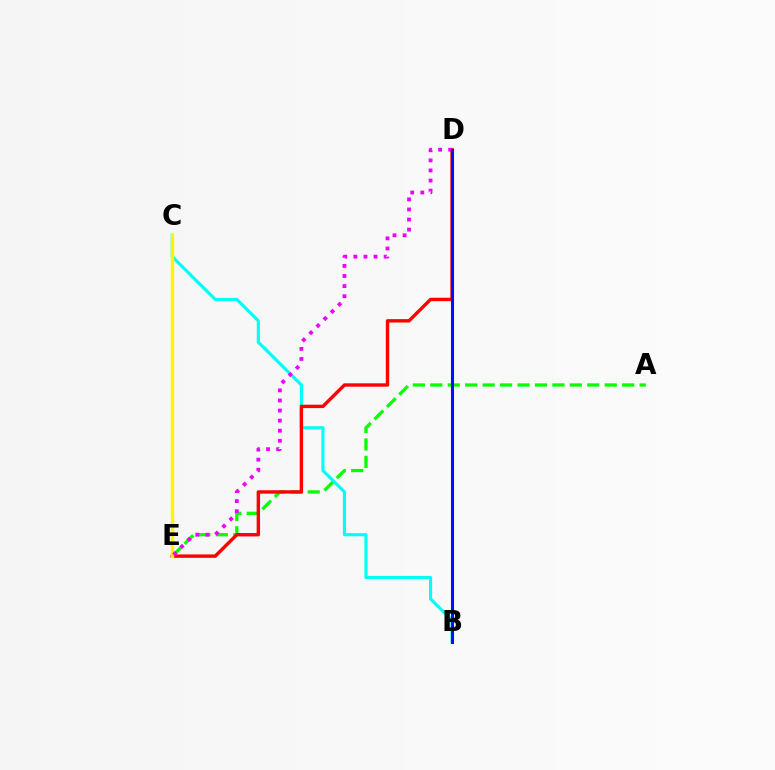{('A', 'E'): [{'color': '#08ff00', 'line_style': 'dashed', 'thickness': 2.37}], ('B', 'C'): [{'color': '#00fff6', 'line_style': 'solid', 'thickness': 2.25}], ('D', 'E'): [{'color': '#ff0000', 'line_style': 'solid', 'thickness': 2.44}, {'color': '#ee00ff', 'line_style': 'dotted', 'thickness': 2.74}], ('C', 'E'): [{'color': '#fcf500', 'line_style': 'solid', 'thickness': 2.45}], ('B', 'D'): [{'color': '#0010ff', 'line_style': 'solid', 'thickness': 2.21}]}